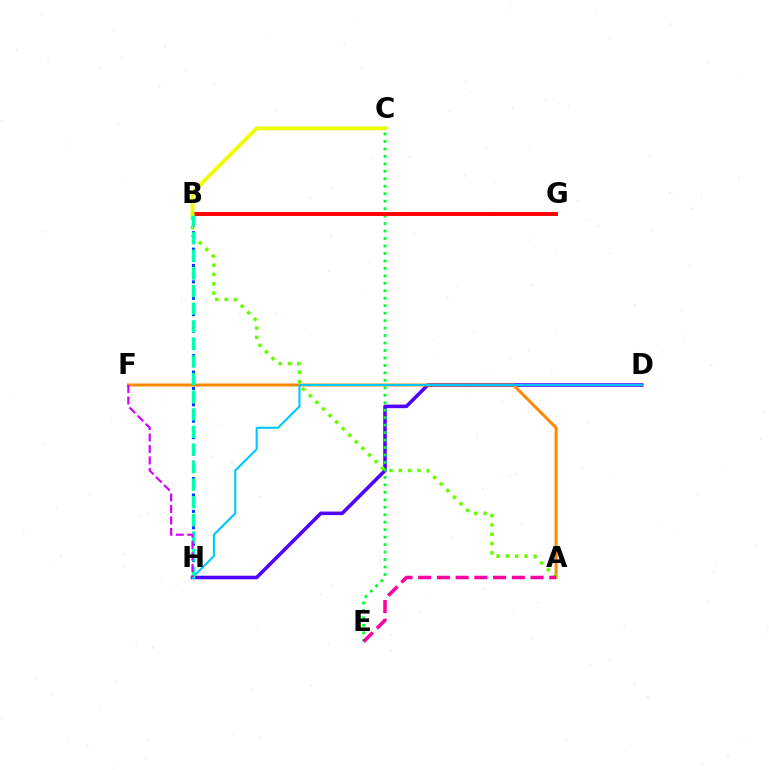{('D', 'H'): [{'color': '#4f00ff', 'line_style': 'solid', 'thickness': 2.56}, {'color': '#00c7ff', 'line_style': 'solid', 'thickness': 1.5}], ('A', 'F'): [{'color': '#ff8800', 'line_style': 'solid', 'thickness': 2.16}], ('B', 'H'): [{'color': '#003fff', 'line_style': 'dotted', 'thickness': 2.23}, {'color': '#00ffaf', 'line_style': 'dashed', 'thickness': 2.39}], ('C', 'E'): [{'color': '#00ff27', 'line_style': 'dotted', 'thickness': 2.03}], ('A', 'B'): [{'color': '#66ff00', 'line_style': 'dotted', 'thickness': 2.53}], ('A', 'E'): [{'color': '#ff00a0', 'line_style': 'dashed', 'thickness': 2.54}], ('B', 'G'): [{'color': '#ff0000', 'line_style': 'solid', 'thickness': 2.84}], ('F', 'H'): [{'color': '#d600ff', 'line_style': 'dashed', 'thickness': 1.56}], ('B', 'C'): [{'color': '#eeff00', 'line_style': 'solid', 'thickness': 2.76}]}